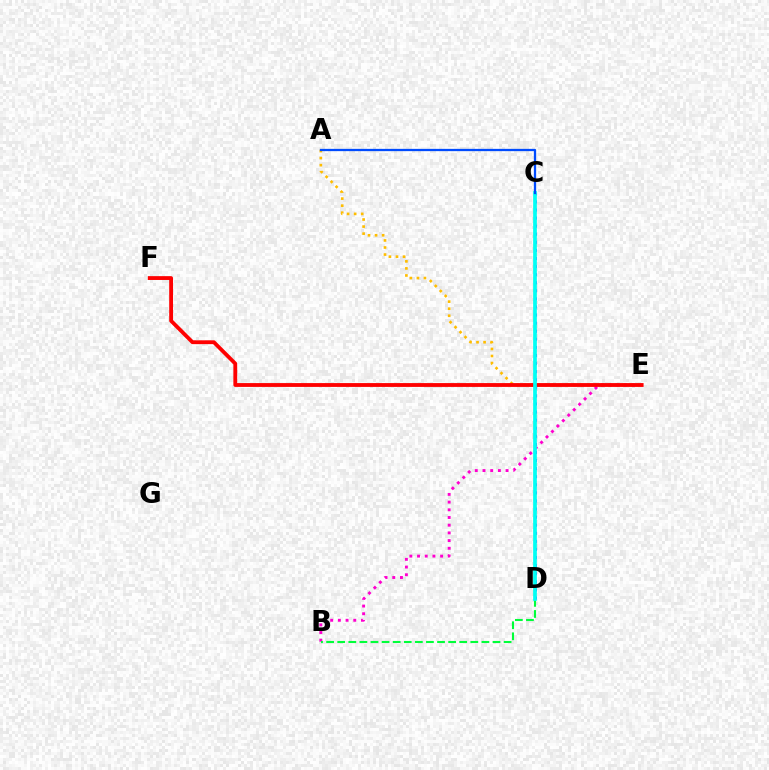{('A', 'E'): [{'color': '#ffbd00', 'line_style': 'dotted', 'thickness': 1.92}], ('C', 'D'): [{'color': '#84ff00', 'line_style': 'dashed', 'thickness': 1.63}, {'color': '#7200ff', 'line_style': 'dotted', 'thickness': 2.2}, {'color': '#00fff6', 'line_style': 'solid', 'thickness': 2.65}], ('B', 'E'): [{'color': '#ff00cf', 'line_style': 'dotted', 'thickness': 2.09}], ('B', 'D'): [{'color': '#00ff39', 'line_style': 'dashed', 'thickness': 1.51}], ('E', 'F'): [{'color': '#ff0000', 'line_style': 'solid', 'thickness': 2.76}], ('A', 'C'): [{'color': '#004bff', 'line_style': 'solid', 'thickness': 1.64}]}